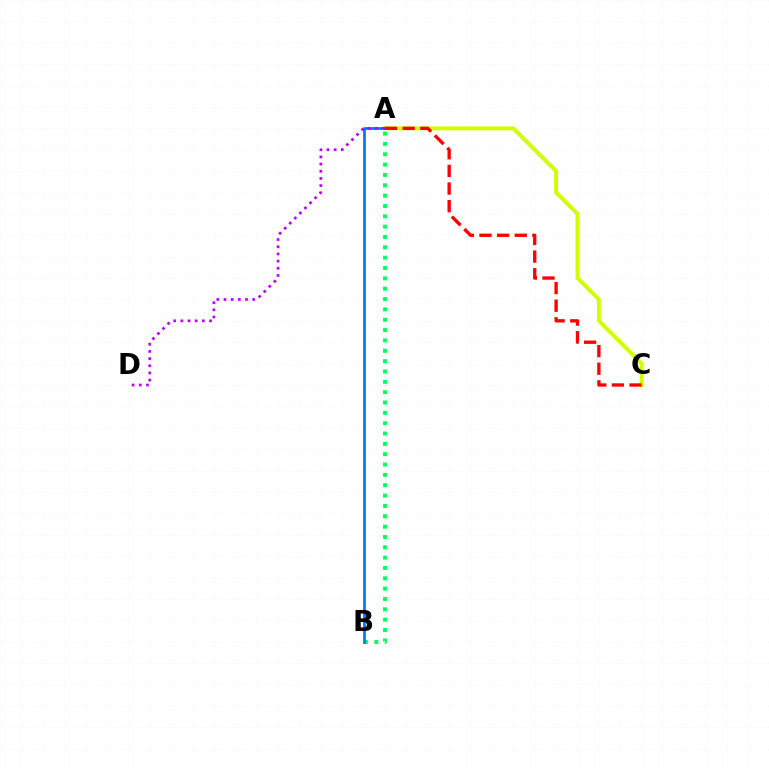{('A', 'C'): [{'color': '#d1ff00', 'line_style': 'solid', 'thickness': 2.85}, {'color': '#ff0000', 'line_style': 'dashed', 'thickness': 2.4}], ('A', 'B'): [{'color': '#00ff5c', 'line_style': 'dotted', 'thickness': 2.81}, {'color': '#0074ff', 'line_style': 'solid', 'thickness': 1.95}], ('A', 'D'): [{'color': '#b900ff', 'line_style': 'dotted', 'thickness': 1.95}]}